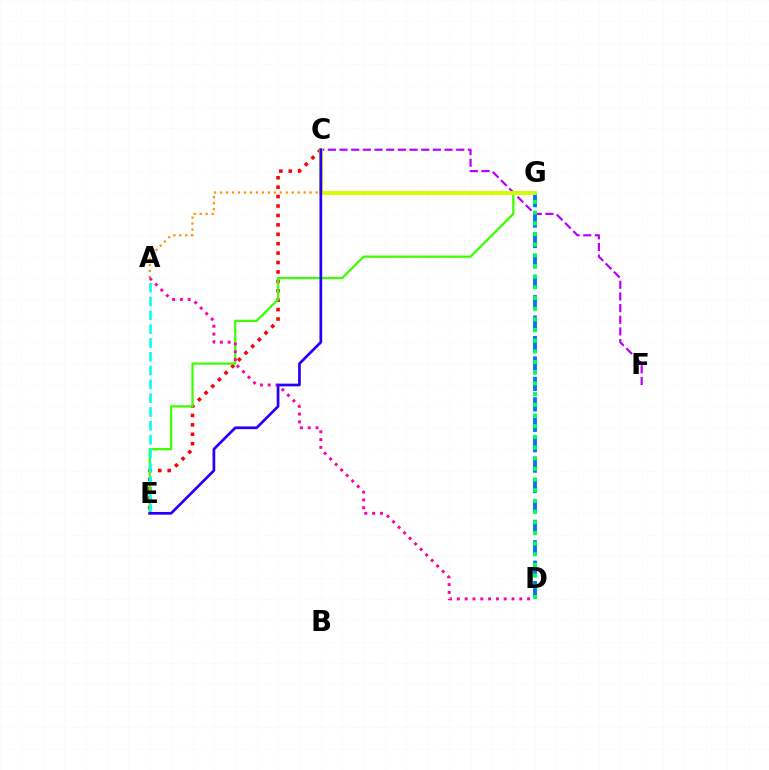{('C', 'E'): [{'color': '#ff0000', 'line_style': 'dotted', 'thickness': 2.56}, {'color': '#2500ff', 'line_style': 'solid', 'thickness': 1.95}], ('E', 'G'): [{'color': '#3dff00', 'line_style': 'solid', 'thickness': 1.63}], ('D', 'G'): [{'color': '#0074ff', 'line_style': 'dashed', 'thickness': 2.77}, {'color': '#00ff5c', 'line_style': 'dotted', 'thickness': 2.9}], ('A', 'G'): [{'color': '#ff9400', 'line_style': 'dotted', 'thickness': 1.62}], ('A', 'D'): [{'color': '#ff00ac', 'line_style': 'dotted', 'thickness': 2.12}], ('C', 'F'): [{'color': '#b900ff', 'line_style': 'dashed', 'thickness': 1.58}], ('C', 'G'): [{'color': '#d1ff00', 'line_style': 'solid', 'thickness': 2.79}], ('A', 'E'): [{'color': '#00fff6', 'line_style': 'dashed', 'thickness': 1.88}]}